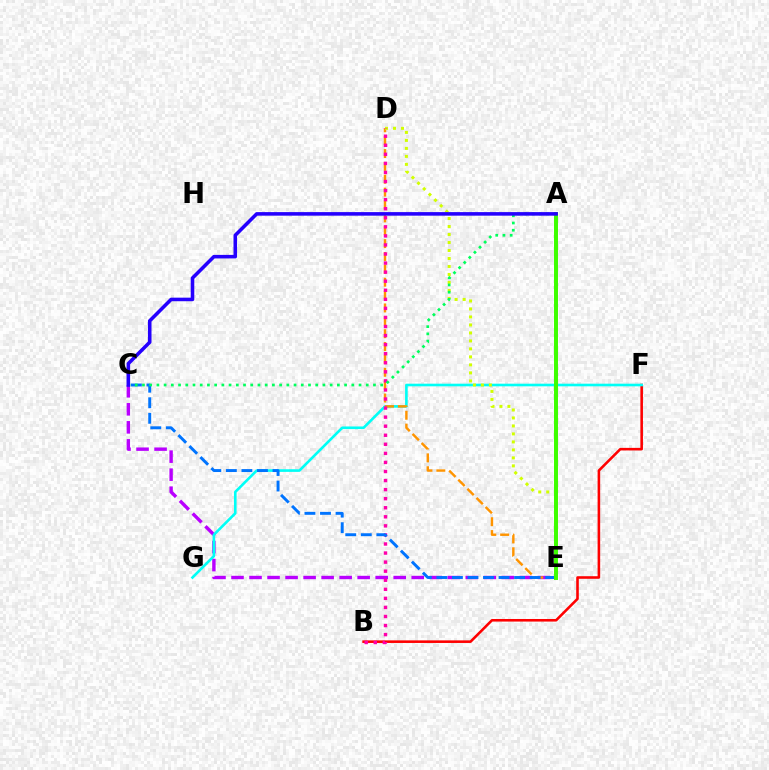{('B', 'F'): [{'color': '#ff0000', 'line_style': 'solid', 'thickness': 1.86}], ('C', 'E'): [{'color': '#b900ff', 'line_style': 'dashed', 'thickness': 2.45}, {'color': '#0074ff', 'line_style': 'dashed', 'thickness': 2.11}], ('F', 'G'): [{'color': '#00fff6', 'line_style': 'solid', 'thickness': 1.89}], ('D', 'E'): [{'color': '#ff9400', 'line_style': 'dashed', 'thickness': 1.75}, {'color': '#d1ff00', 'line_style': 'dotted', 'thickness': 2.17}], ('B', 'D'): [{'color': '#ff00ac', 'line_style': 'dotted', 'thickness': 2.46}], ('A', 'C'): [{'color': '#00ff5c', 'line_style': 'dotted', 'thickness': 1.96}, {'color': '#2500ff', 'line_style': 'solid', 'thickness': 2.56}], ('A', 'E'): [{'color': '#3dff00', 'line_style': 'solid', 'thickness': 2.86}]}